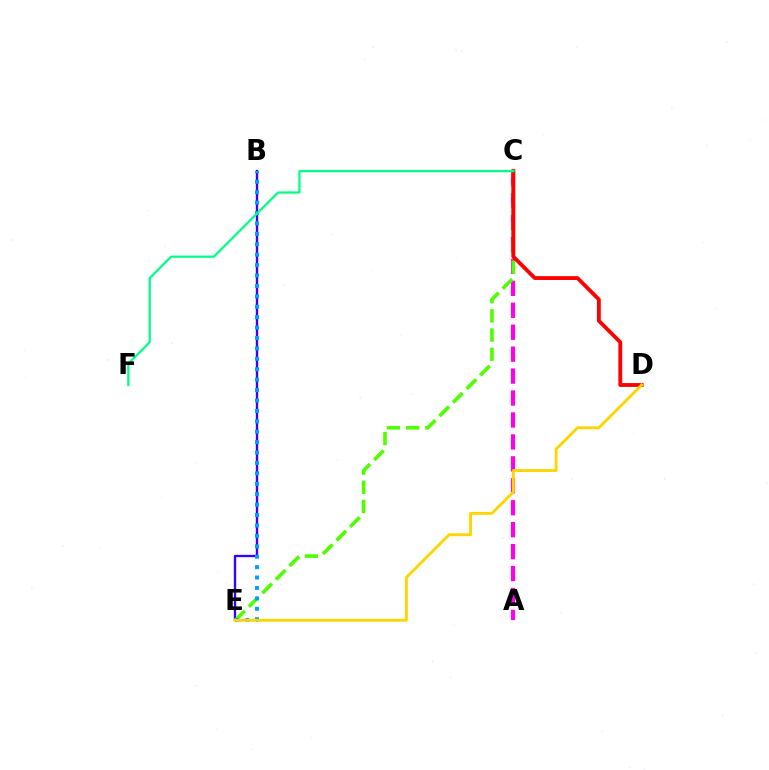{('A', 'C'): [{'color': '#ff00ed', 'line_style': 'dashed', 'thickness': 2.98}], ('B', 'E'): [{'color': '#3700ff', 'line_style': 'solid', 'thickness': 1.7}, {'color': '#009eff', 'line_style': 'dotted', 'thickness': 2.83}], ('C', 'E'): [{'color': '#4fff00', 'line_style': 'dashed', 'thickness': 2.61}], ('C', 'D'): [{'color': '#ff0000', 'line_style': 'solid', 'thickness': 2.76}], ('D', 'E'): [{'color': '#ffd500', 'line_style': 'solid', 'thickness': 2.07}], ('C', 'F'): [{'color': '#00ff86', 'line_style': 'solid', 'thickness': 1.62}]}